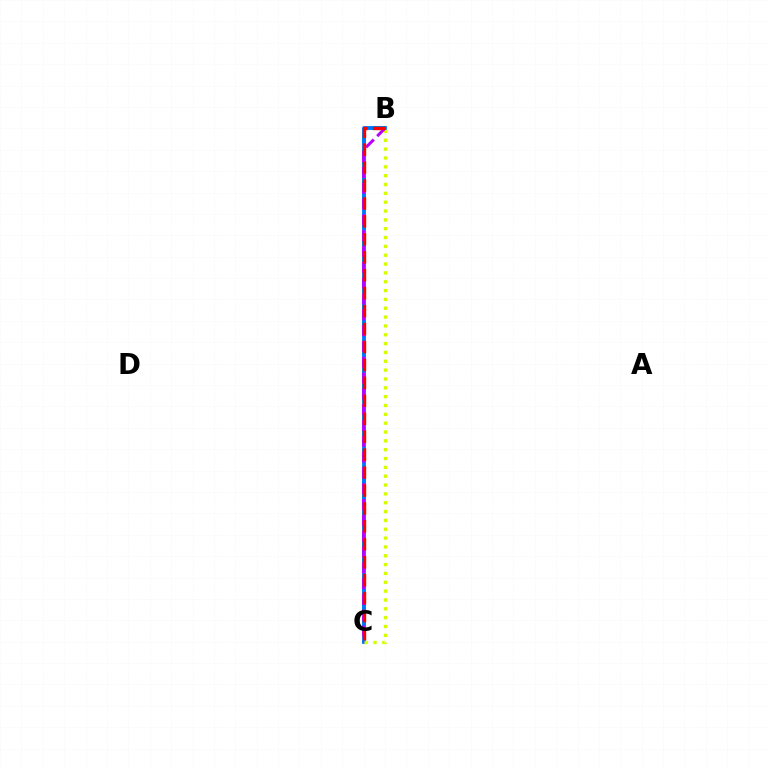{('B', 'C'): [{'color': '#00ff5c', 'line_style': 'dashed', 'thickness': 2.9}, {'color': '#0074ff', 'line_style': 'solid', 'thickness': 2.75}, {'color': '#d1ff00', 'line_style': 'dotted', 'thickness': 2.4}, {'color': '#b900ff', 'line_style': 'dashed', 'thickness': 2.15}, {'color': '#ff0000', 'line_style': 'dashed', 'thickness': 2.44}]}